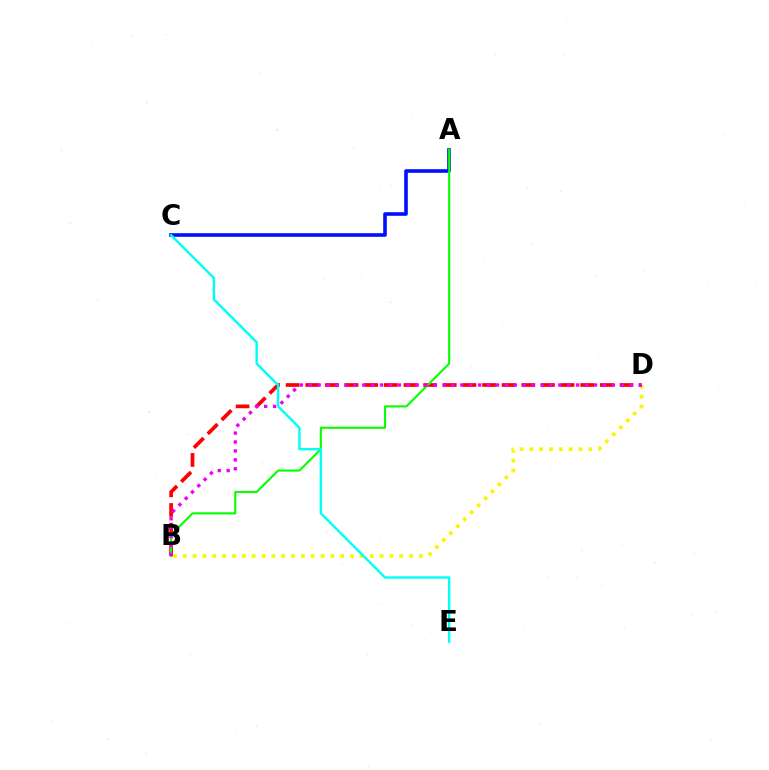{('B', 'D'): [{'color': '#fcf500', 'line_style': 'dotted', 'thickness': 2.67}, {'color': '#ff0000', 'line_style': 'dashed', 'thickness': 2.67}, {'color': '#ee00ff', 'line_style': 'dotted', 'thickness': 2.42}], ('A', 'C'): [{'color': '#0010ff', 'line_style': 'solid', 'thickness': 2.6}], ('A', 'B'): [{'color': '#08ff00', 'line_style': 'solid', 'thickness': 1.53}], ('C', 'E'): [{'color': '#00fff6', 'line_style': 'solid', 'thickness': 1.73}]}